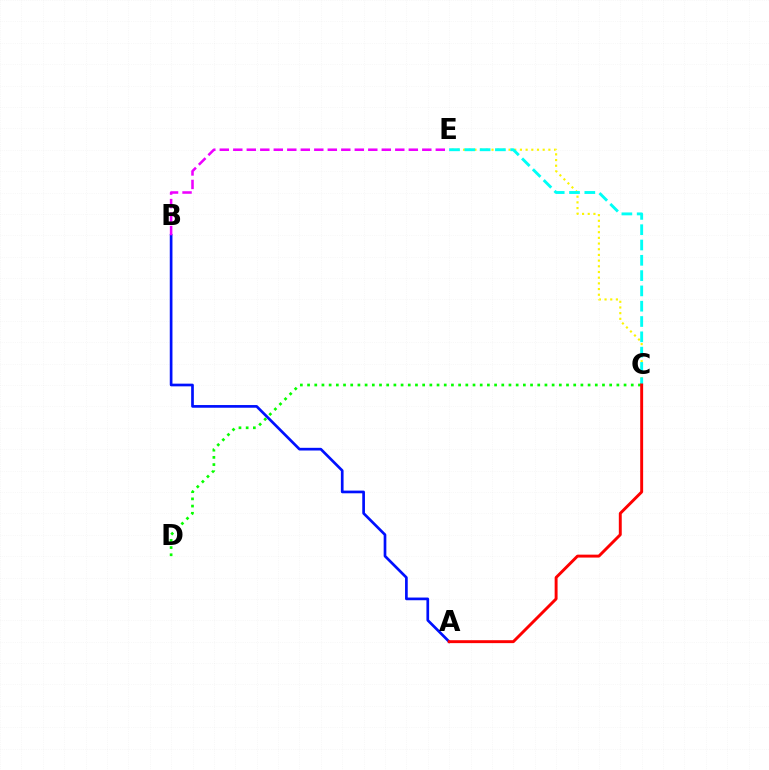{('C', 'E'): [{'color': '#fcf500', 'line_style': 'dotted', 'thickness': 1.55}, {'color': '#00fff6', 'line_style': 'dashed', 'thickness': 2.08}], ('A', 'B'): [{'color': '#0010ff', 'line_style': 'solid', 'thickness': 1.94}], ('C', 'D'): [{'color': '#08ff00', 'line_style': 'dotted', 'thickness': 1.95}], ('B', 'E'): [{'color': '#ee00ff', 'line_style': 'dashed', 'thickness': 1.83}], ('A', 'C'): [{'color': '#ff0000', 'line_style': 'solid', 'thickness': 2.1}]}